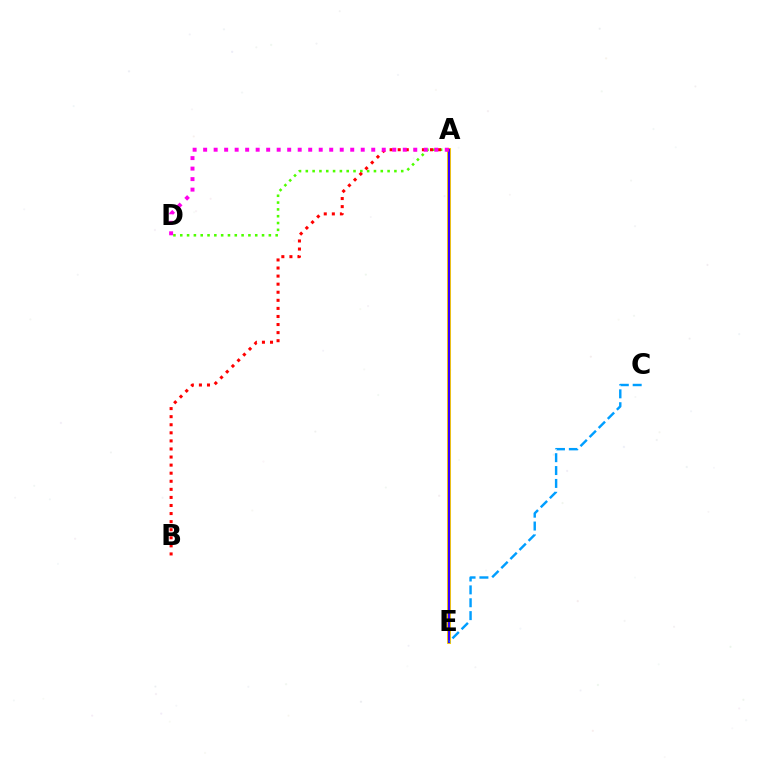{('A', 'D'): [{'color': '#4fff00', 'line_style': 'dotted', 'thickness': 1.85}, {'color': '#ff00ed', 'line_style': 'dotted', 'thickness': 2.85}], ('A', 'E'): [{'color': '#00ff86', 'line_style': 'dotted', 'thickness': 1.72}, {'color': '#ffd500', 'line_style': 'solid', 'thickness': 2.92}, {'color': '#3700ff', 'line_style': 'solid', 'thickness': 1.59}], ('A', 'B'): [{'color': '#ff0000', 'line_style': 'dotted', 'thickness': 2.19}], ('C', 'E'): [{'color': '#009eff', 'line_style': 'dashed', 'thickness': 1.75}]}